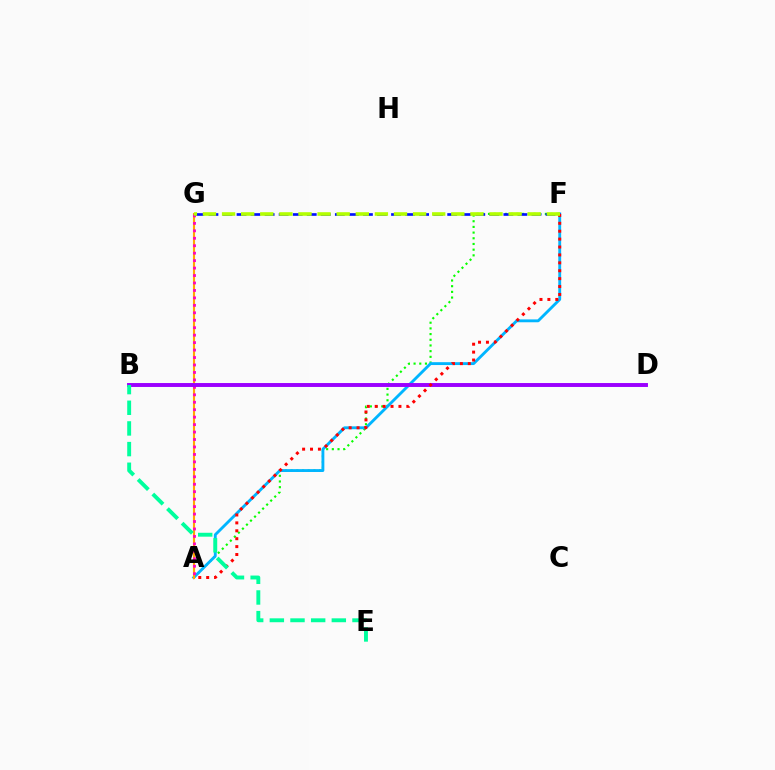{('A', 'F'): [{'color': '#08ff00', 'line_style': 'dotted', 'thickness': 1.54}, {'color': '#00b5ff', 'line_style': 'solid', 'thickness': 2.06}, {'color': '#ff0000', 'line_style': 'dotted', 'thickness': 2.15}], ('A', 'G'): [{'color': '#ffa500', 'line_style': 'solid', 'thickness': 1.53}, {'color': '#ff00bd', 'line_style': 'dotted', 'thickness': 2.03}], ('B', 'D'): [{'color': '#9b00ff', 'line_style': 'solid', 'thickness': 2.83}], ('F', 'G'): [{'color': '#0010ff', 'line_style': 'dashed', 'thickness': 1.91}, {'color': '#b3ff00', 'line_style': 'dashed', 'thickness': 2.6}], ('B', 'E'): [{'color': '#00ff9d', 'line_style': 'dashed', 'thickness': 2.81}]}